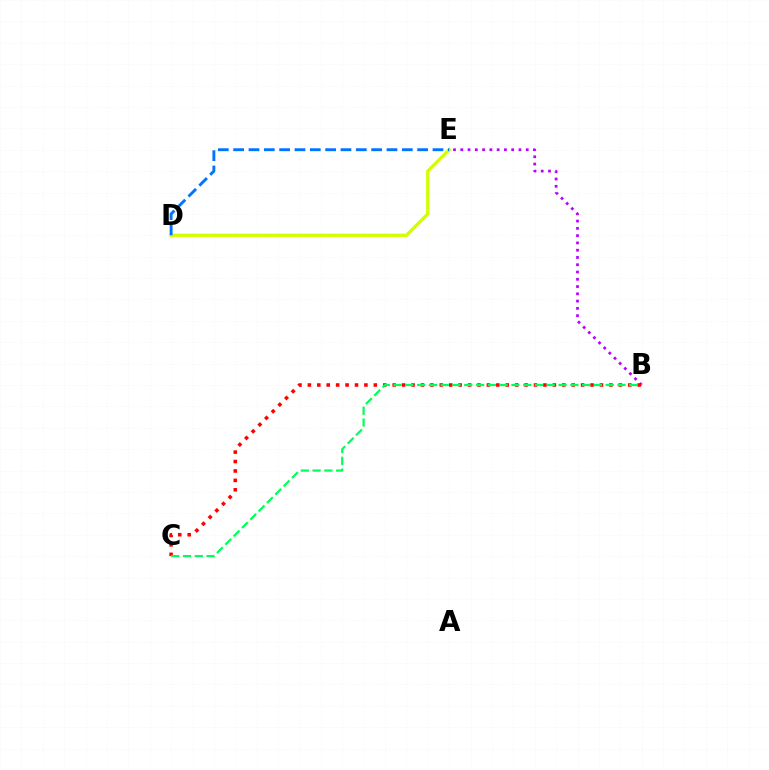{('B', 'E'): [{'color': '#b900ff', 'line_style': 'dotted', 'thickness': 1.98}], ('D', 'E'): [{'color': '#d1ff00', 'line_style': 'solid', 'thickness': 2.37}, {'color': '#0074ff', 'line_style': 'dashed', 'thickness': 2.08}], ('B', 'C'): [{'color': '#ff0000', 'line_style': 'dotted', 'thickness': 2.56}, {'color': '#00ff5c', 'line_style': 'dashed', 'thickness': 1.6}]}